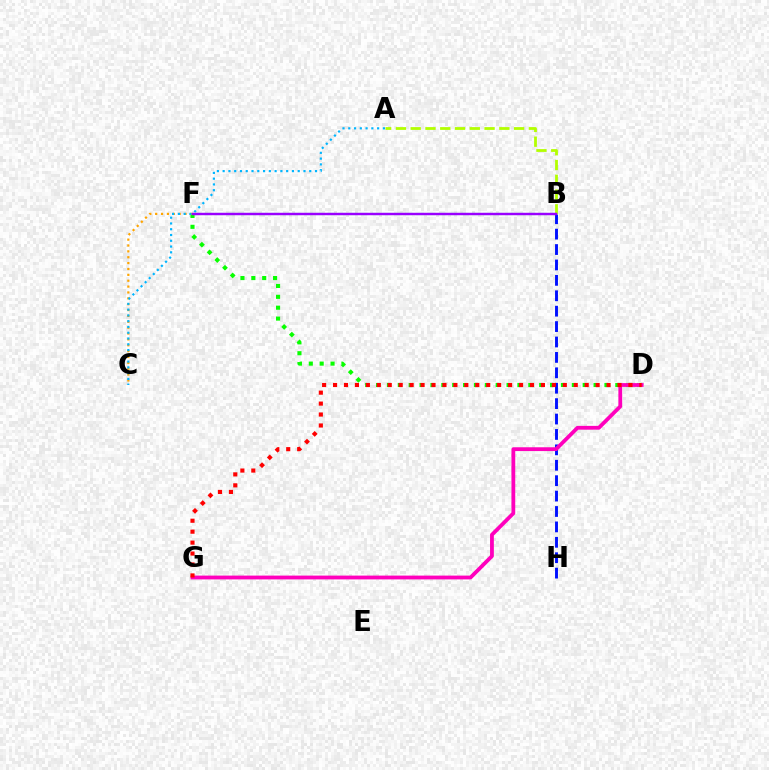{('D', 'F'): [{'color': '#08ff00', 'line_style': 'dotted', 'thickness': 2.95}], ('B', 'H'): [{'color': '#0010ff', 'line_style': 'dashed', 'thickness': 2.09}], ('D', 'G'): [{'color': '#ff00bd', 'line_style': 'solid', 'thickness': 2.74}, {'color': '#ff0000', 'line_style': 'dotted', 'thickness': 2.97}], ('A', 'B'): [{'color': '#b3ff00', 'line_style': 'dashed', 'thickness': 2.01}], ('C', 'F'): [{'color': '#ffa500', 'line_style': 'dotted', 'thickness': 1.59}], ('B', 'F'): [{'color': '#00ff9d', 'line_style': 'dashed', 'thickness': 1.52}, {'color': '#9b00ff', 'line_style': 'solid', 'thickness': 1.75}], ('A', 'C'): [{'color': '#00b5ff', 'line_style': 'dotted', 'thickness': 1.57}]}